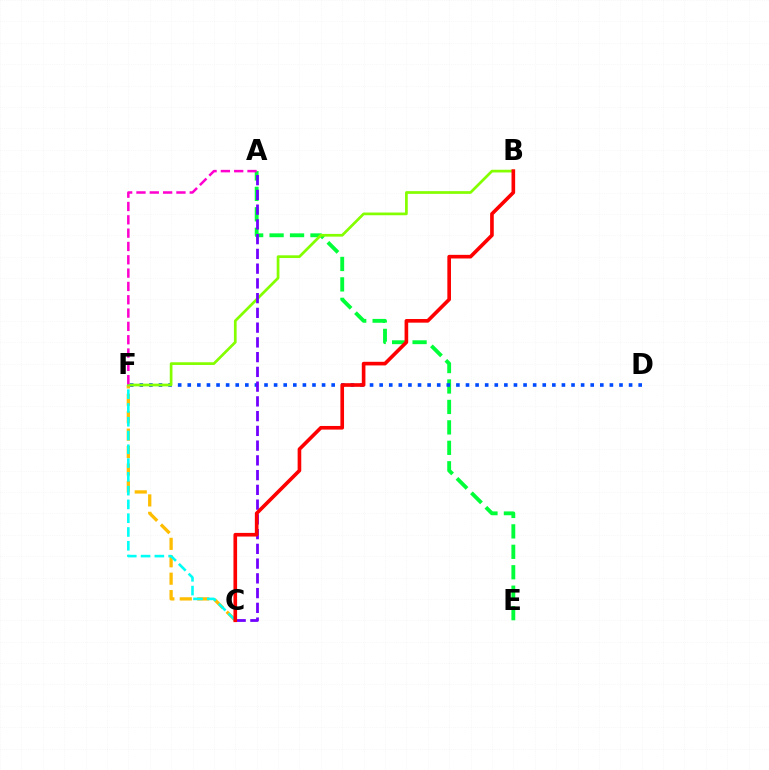{('A', 'E'): [{'color': '#00ff39', 'line_style': 'dashed', 'thickness': 2.78}], ('D', 'F'): [{'color': '#004bff', 'line_style': 'dotted', 'thickness': 2.61}], ('C', 'F'): [{'color': '#ffbd00', 'line_style': 'dashed', 'thickness': 2.37}, {'color': '#00fff6', 'line_style': 'dashed', 'thickness': 1.87}], ('B', 'F'): [{'color': '#84ff00', 'line_style': 'solid', 'thickness': 1.96}], ('A', 'C'): [{'color': '#7200ff', 'line_style': 'dashed', 'thickness': 2.0}], ('A', 'F'): [{'color': '#ff00cf', 'line_style': 'dashed', 'thickness': 1.81}], ('B', 'C'): [{'color': '#ff0000', 'line_style': 'solid', 'thickness': 2.62}]}